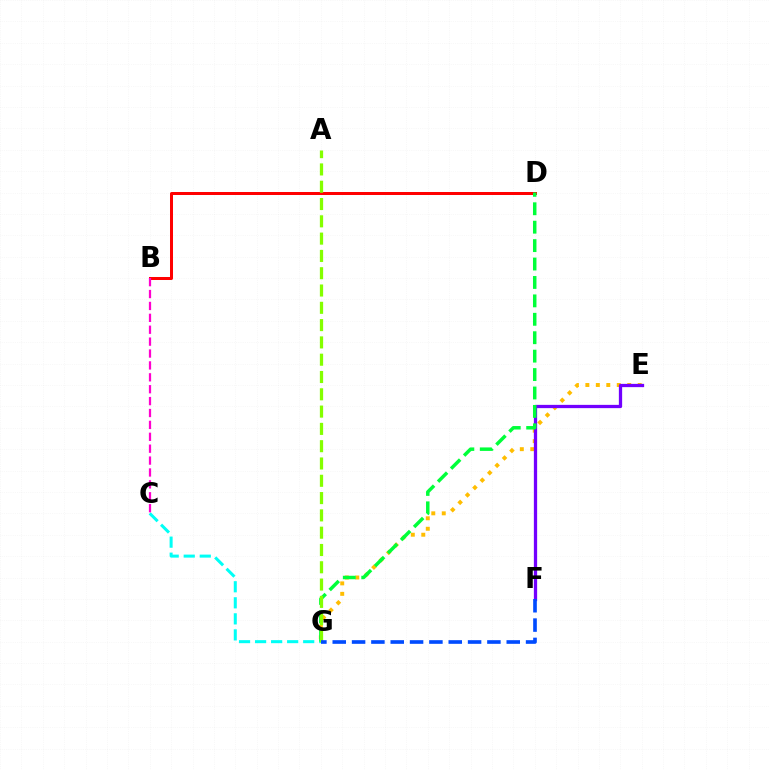{('E', 'G'): [{'color': '#ffbd00', 'line_style': 'dotted', 'thickness': 2.84}], ('B', 'D'): [{'color': '#ff0000', 'line_style': 'solid', 'thickness': 2.16}], ('E', 'F'): [{'color': '#7200ff', 'line_style': 'solid', 'thickness': 2.35}], ('C', 'G'): [{'color': '#00fff6', 'line_style': 'dashed', 'thickness': 2.18}], ('D', 'G'): [{'color': '#00ff39', 'line_style': 'dashed', 'thickness': 2.5}], ('B', 'C'): [{'color': '#ff00cf', 'line_style': 'dashed', 'thickness': 1.62}], ('A', 'G'): [{'color': '#84ff00', 'line_style': 'dashed', 'thickness': 2.35}], ('F', 'G'): [{'color': '#004bff', 'line_style': 'dashed', 'thickness': 2.63}]}